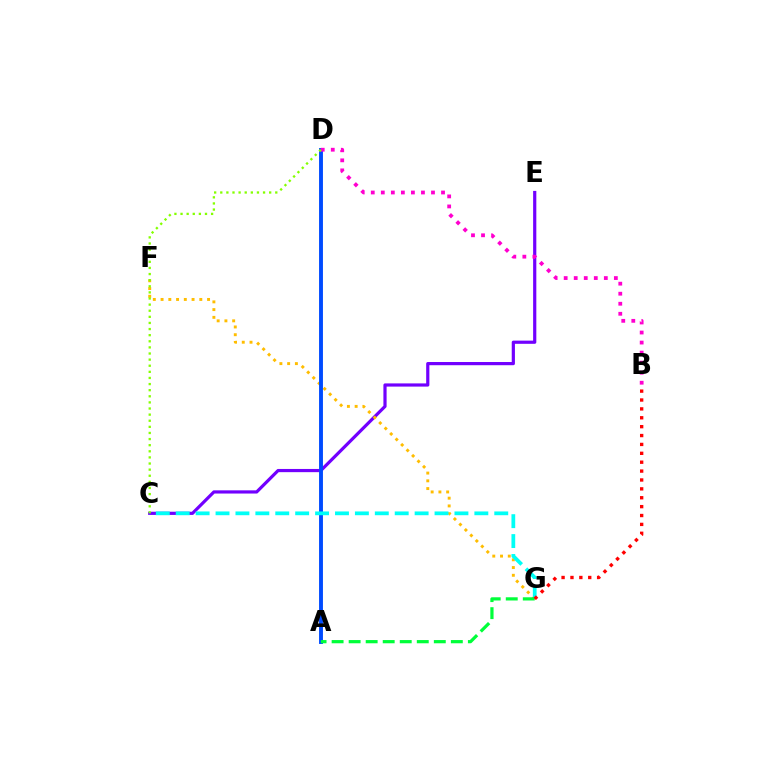{('C', 'E'): [{'color': '#7200ff', 'line_style': 'solid', 'thickness': 2.3}], ('F', 'G'): [{'color': '#ffbd00', 'line_style': 'dotted', 'thickness': 2.11}], ('A', 'D'): [{'color': '#004bff', 'line_style': 'solid', 'thickness': 2.8}], ('B', 'D'): [{'color': '#ff00cf', 'line_style': 'dotted', 'thickness': 2.73}], ('C', 'D'): [{'color': '#84ff00', 'line_style': 'dotted', 'thickness': 1.66}], ('C', 'G'): [{'color': '#00fff6', 'line_style': 'dashed', 'thickness': 2.7}], ('A', 'G'): [{'color': '#00ff39', 'line_style': 'dashed', 'thickness': 2.31}], ('B', 'G'): [{'color': '#ff0000', 'line_style': 'dotted', 'thickness': 2.41}]}